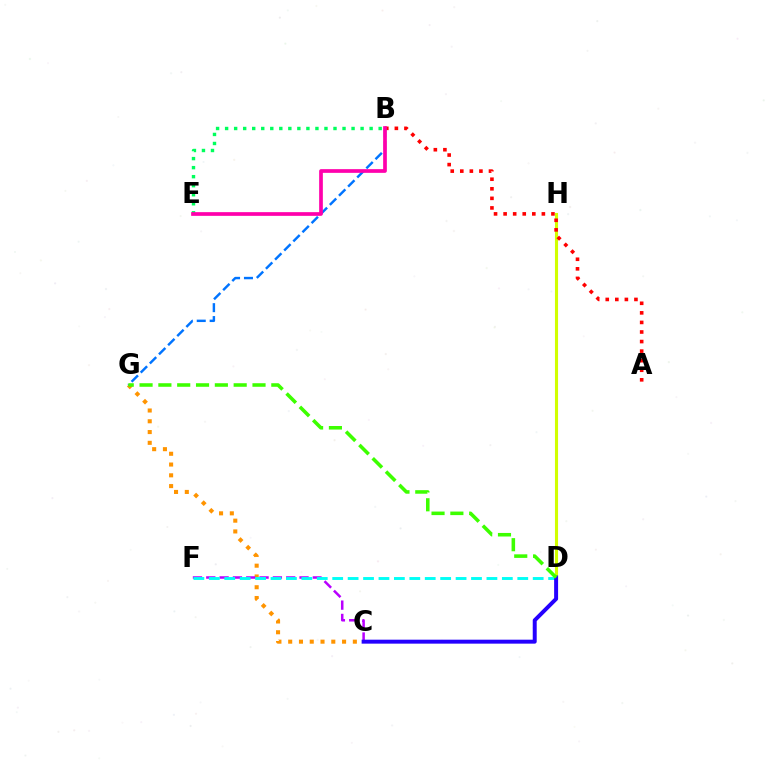{('C', 'G'): [{'color': '#ff9400', 'line_style': 'dotted', 'thickness': 2.93}], ('C', 'F'): [{'color': '#b900ff', 'line_style': 'dashed', 'thickness': 1.81}], ('D', 'F'): [{'color': '#00fff6', 'line_style': 'dashed', 'thickness': 2.1}], ('D', 'H'): [{'color': '#d1ff00', 'line_style': 'solid', 'thickness': 2.23}], ('B', 'G'): [{'color': '#0074ff', 'line_style': 'dashed', 'thickness': 1.75}], ('B', 'E'): [{'color': '#00ff5c', 'line_style': 'dotted', 'thickness': 2.45}, {'color': '#ff00ac', 'line_style': 'solid', 'thickness': 2.67}], ('C', 'D'): [{'color': '#2500ff', 'line_style': 'solid', 'thickness': 2.86}], ('A', 'B'): [{'color': '#ff0000', 'line_style': 'dotted', 'thickness': 2.6}], ('D', 'G'): [{'color': '#3dff00', 'line_style': 'dashed', 'thickness': 2.56}]}